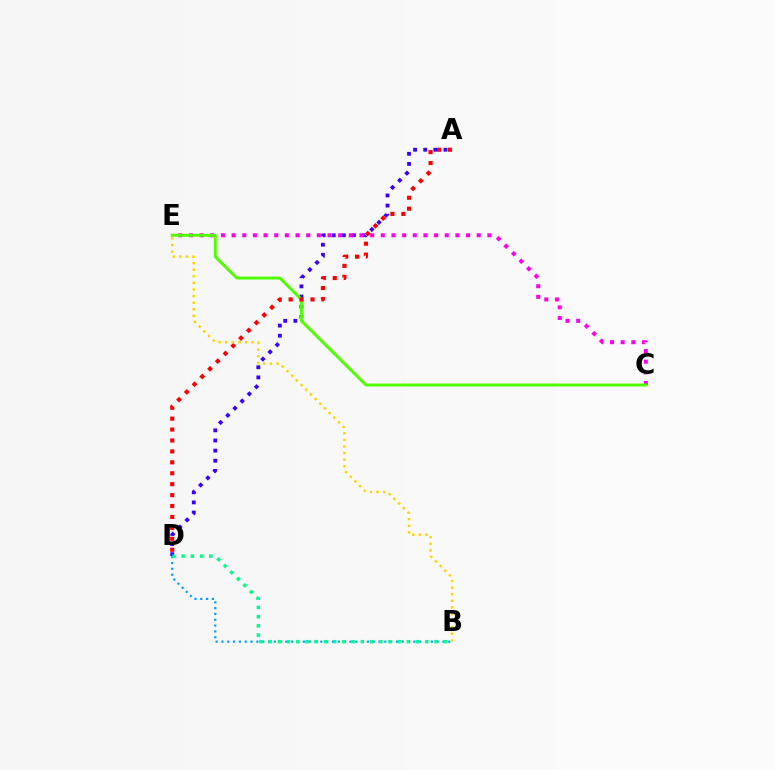{('A', 'D'): [{'color': '#3700ff', 'line_style': 'dotted', 'thickness': 2.75}, {'color': '#ff0000', 'line_style': 'dotted', 'thickness': 2.97}], ('C', 'E'): [{'color': '#ff00ed', 'line_style': 'dotted', 'thickness': 2.9}, {'color': '#4fff00', 'line_style': 'solid', 'thickness': 2.11}], ('B', 'D'): [{'color': '#009eff', 'line_style': 'dotted', 'thickness': 1.58}, {'color': '#00ff86', 'line_style': 'dotted', 'thickness': 2.5}], ('B', 'E'): [{'color': '#ffd500', 'line_style': 'dotted', 'thickness': 1.79}]}